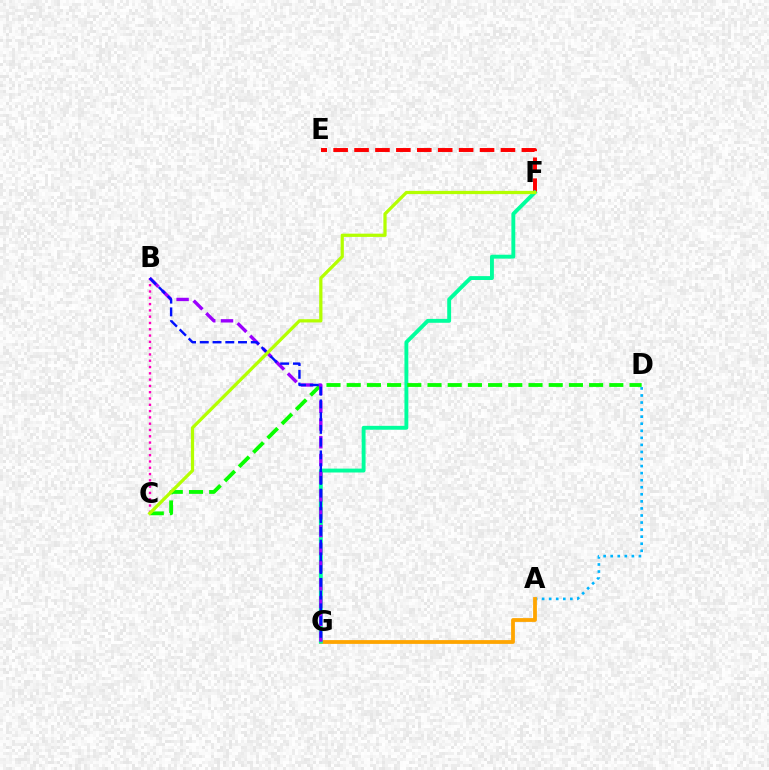{('A', 'D'): [{'color': '#00b5ff', 'line_style': 'dotted', 'thickness': 1.92}], ('A', 'G'): [{'color': '#ffa500', 'line_style': 'solid', 'thickness': 2.73}], ('B', 'C'): [{'color': '#ff00bd', 'line_style': 'dotted', 'thickness': 1.71}], ('E', 'F'): [{'color': '#ff0000', 'line_style': 'dashed', 'thickness': 2.84}], ('F', 'G'): [{'color': '#00ff9d', 'line_style': 'solid', 'thickness': 2.8}], ('C', 'D'): [{'color': '#08ff00', 'line_style': 'dashed', 'thickness': 2.74}], ('B', 'G'): [{'color': '#9b00ff', 'line_style': 'dashed', 'thickness': 2.41}, {'color': '#0010ff', 'line_style': 'dashed', 'thickness': 1.73}], ('C', 'F'): [{'color': '#b3ff00', 'line_style': 'solid', 'thickness': 2.33}]}